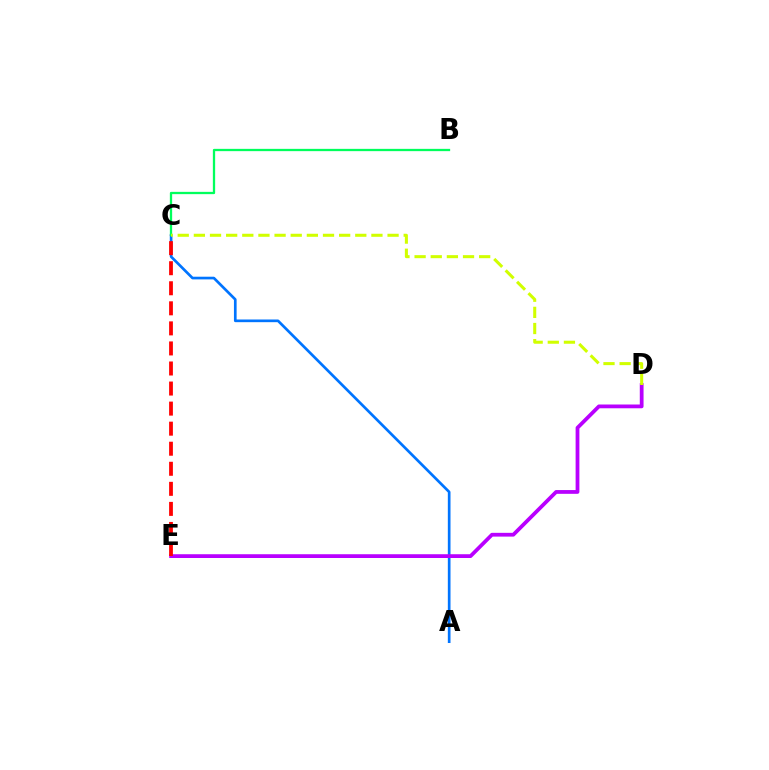{('A', 'C'): [{'color': '#0074ff', 'line_style': 'solid', 'thickness': 1.93}], ('D', 'E'): [{'color': '#b900ff', 'line_style': 'solid', 'thickness': 2.71}], ('C', 'E'): [{'color': '#ff0000', 'line_style': 'dashed', 'thickness': 2.72}], ('B', 'C'): [{'color': '#00ff5c', 'line_style': 'solid', 'thickness': 1.65}], ('C', 'D'): [{'color': '#d1ff00', 'line_style': 'dashed', 'thickness': 2.19}]}